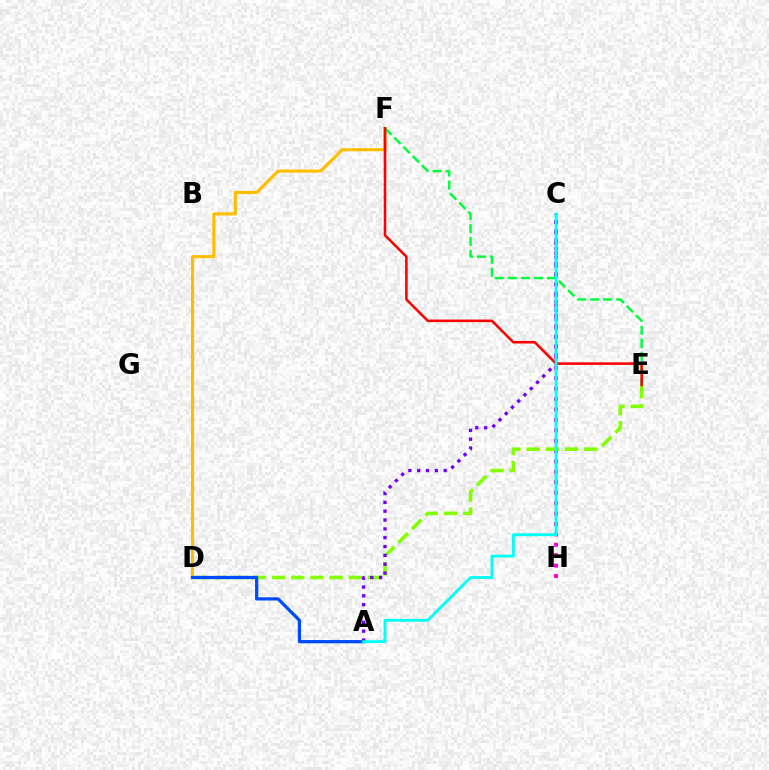{('C', 'H'): [{'color': '#ff00cf', 'line_style': 'dotted', 'thickness': 2.83}], ('D', 'E'): [{'color': '#84ff00', 'line_style': 'dashed', 'thickness': 2.61}], ('D', 'F'): [{'color': '#ffbd00', 'line_style': 'solid', 'thickness': 2.25}], ('E', 'F'): [{'color': '#00ff39', 'line_style': 'dashed', 'thickness': 1.77}, {'color': '#ff0000', 'line_style': 'solid', 'thickness': 1.84}], ('A', 'D'): [{'color': '#004bff', 'line_style': 'solid', 'thickness': 2.34}], ('A', 'C'): [{'color': '#7200ff', 'line_style': 'dotted', 'thickness': 2.4}, {'color': '#00fff6', 'line_style': 'solid', 'thickness': 2.08}]}